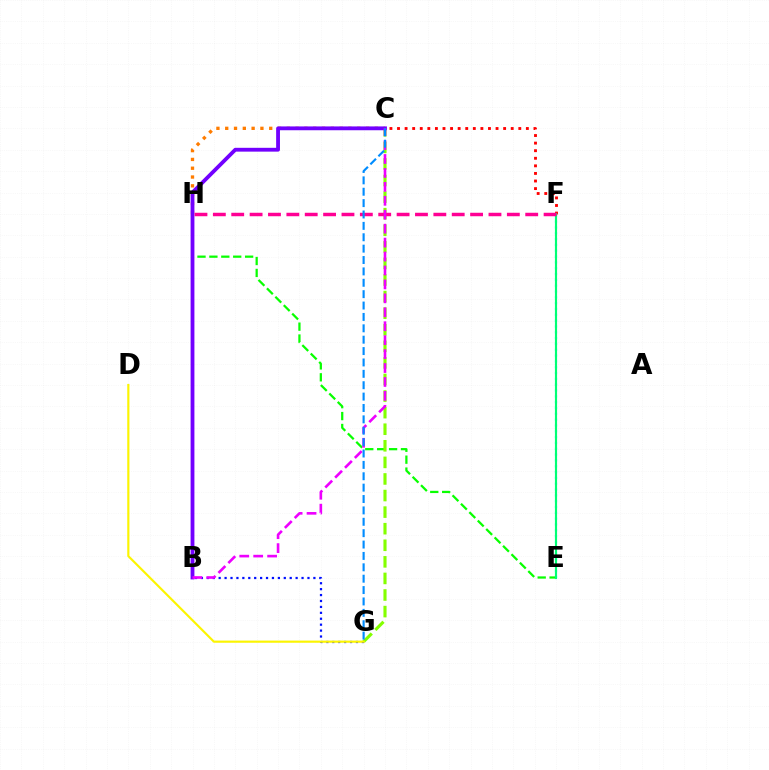{('E', 'F'): [{'color': '#00fff6', 'line_style': 'dotted', 'thickness': 1.58}, {'color': '#00ff74', 'line_style': 'solid', 'thickness': 1.54}], ('C', 'H'): [{'color': '#ff7c00', 'line_style': 'dotted', 'thickness': 2.39}], ('E', 'H'): [{'color': '#08ff00', 'line_style': 'dashed', 'thickness': 1.62}], ('B', 'G'): [{'color': '#0010ff', 'line_style': 'dotted', 'thickness': 1.61}], ('C', 'F'): [{'color': '#ff0000', 'line_style': 'dotted', 'thickness': 2.06}], ('C', 'G'): [{'color': '#84ff00', 'line_style': 'dashed', 'thickness': 2.25}, {'color': '#008cff', 'line_style': 'dashed', 'thickness': 1.55}], ('B', 'C'): [{'color': '#7200ff', 'line_style': 'solid', 'thickness': 2.75}, {'color': '#ee00ff', 'line_style': 'dashed', 'thickness': 1.89}], ('F', 'H'): [{'color': '#ff0094', 'line_style': 'dashed', 'thickness': 2.5}], ('D', 'G'): [{'color': '#fcf500', 'line_style': 'solid', 'thickness': 1.55}]}